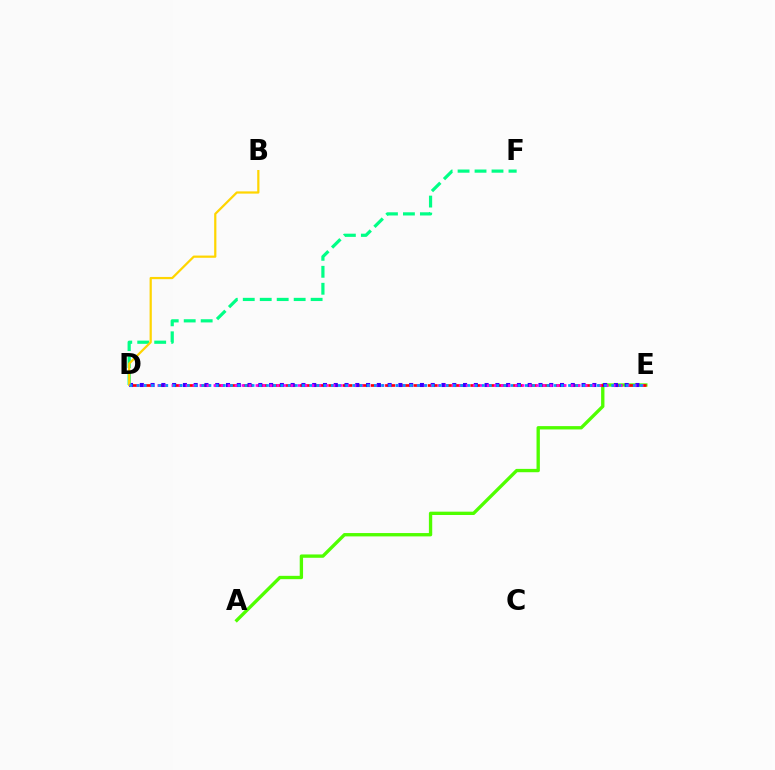{('A', 'E'): [{'color': '#4fff00', 'line_style': 'solid', 'thickness': 2.4}], ('D', 'E'): [{'color': '#ff0000', 'line_style': 'dashed', 'thickness': 1.93}, {'color': '#3700ff', 'line_style': 'dotted', 'thickness': 2.93}, {'color': '#ff00ed', 'line_style': 'dotted', 'thickness': 1.9}, {'color': '#009eff', 'line_style': 'dotted', 'thickness': 1.95}], ('D', 'F'): [{'color': '#00ff86', 'line_style': 'dashed', 'thickness': 2.31}], ('B', 'D'): [{'color': '#ffd500', 'line_style': 'solid', 'thickness': 1.6}]}